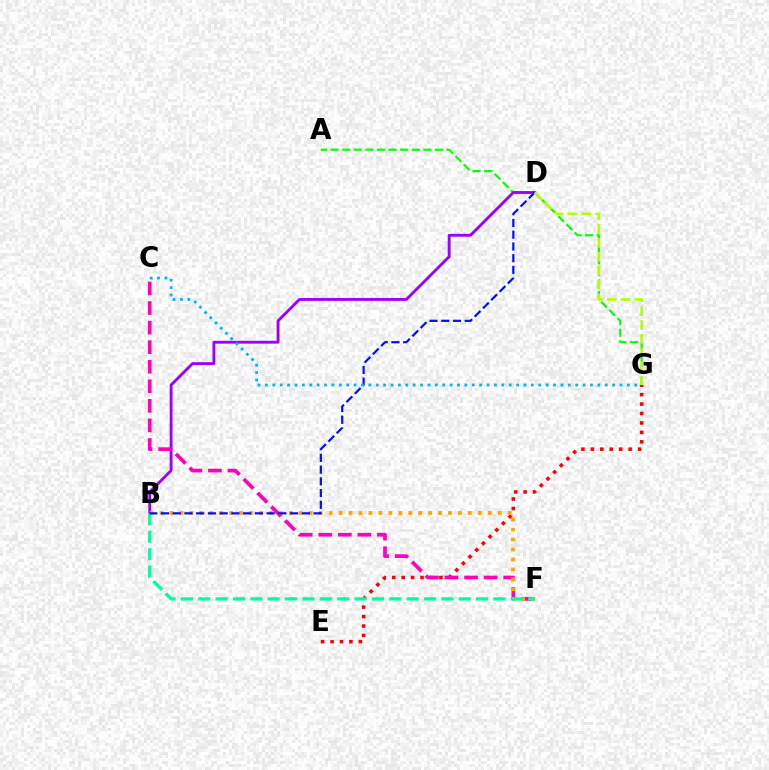{('E', 'G'): [{'color': '#ff0000', 'line_style': 'dotted', 'thickness': 2.57}], ('A', 'G'): [{'color': '#08ff00', 'line_style': 'dashed', 'thickness': 1.58}], ('B', 'D'): [{'color': '#9b00ff', 'line_style': 'solid', 'thickness': 2.05}, {'color': '#0010ff', 'line_style': 'dashed', 'thickness': 1.59}], ('C', 'F'): [{'color': '#ff00bd', 'line_style': 'dashed', 'thickness': 2.66}], ('B', 'F'): [{'color': '#ffa500', 'line_style': 'dotted', 'thickness': 2.7}, {'color': '#00ff9d', 'line_style': 'dashed', 'thickness': 2.36}], ('D', 'G'): [{'color': '#b3ff00', 'line_style': 'dashed', 'thickness': 1.89}], ('C', 'G'): [{'color': '#00b5ff', 'line_style': 'dotted', 'thickness': 2.01}]}